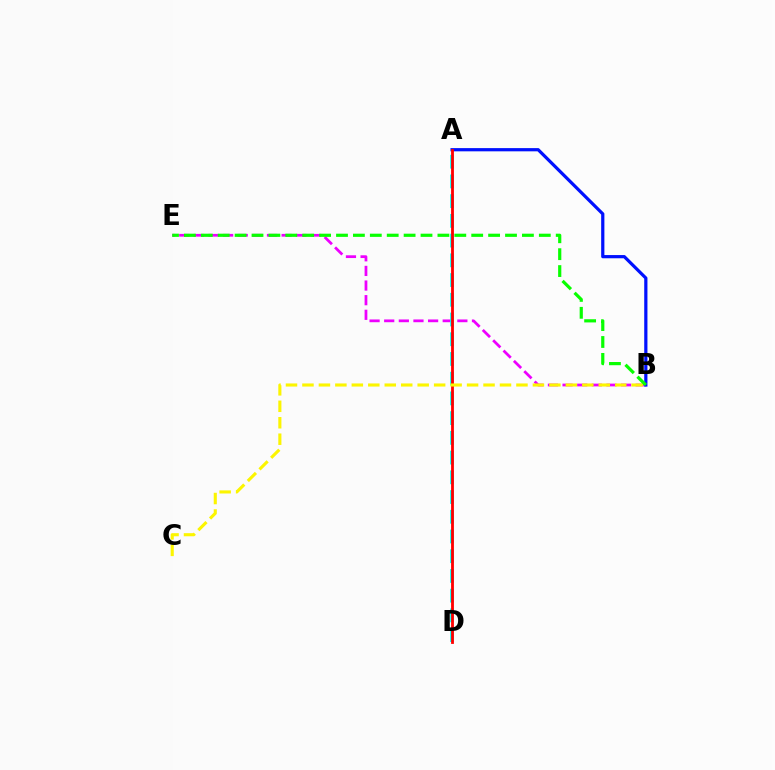{('B', 'E'): [{'color': '#ee00ff', 'line_style': 'dashed', 'thickness': 1.99}, {'color': '#08ff00', 'line_style': 'dashed', 'thickness': 2.3}], ('A', 'D'): [{'color': '#00fff6', 'line_style': 'dashed', 'thickness': 2.68}, {'color': '#ff0000', 'line_style': 'solid', 'thickness': 2.03}], ('A', 'B'): [{'color': '#0010ff', 'line_style': 'solid', 'thickness': 2.31}], ('B', 'C'): [{'color': '#fcf500', 'line_style': 'dashed', 'thickness': 2.24}]}